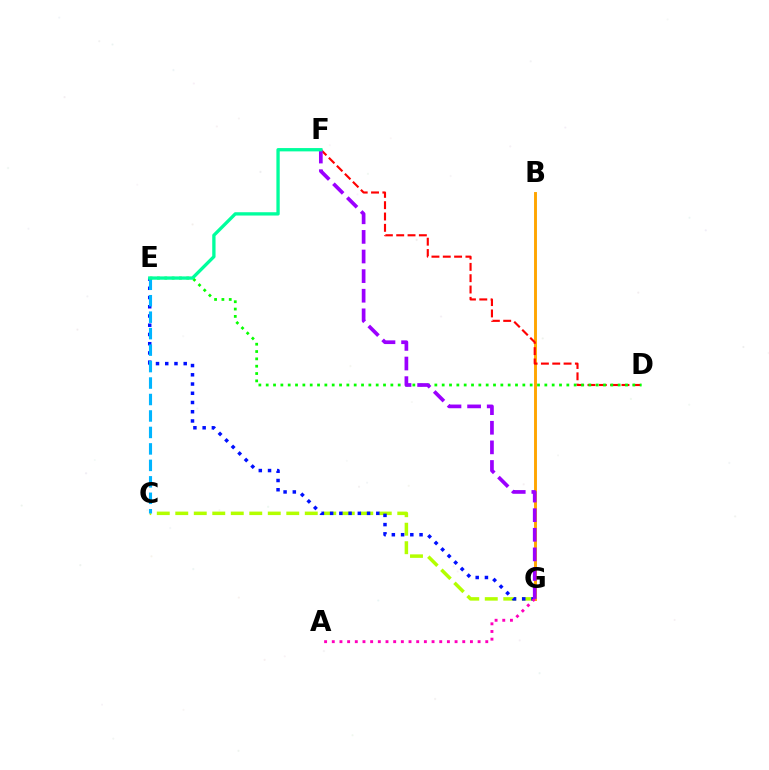{('C', 'G'): [{'color': '#b3ff00', 'line_style': 'dashed', 'thickness': 2.51}], ('E', 'G'): [{'color': '#0010ff', 'line_style': 'dotted', 'thickness': 2.51}], ('C', 'E'): [{'color': '#00b5ff', 'line_style': 'dashed', 'thickness': 2.24}], ('B', 'G'): [{'color': '#ffa500', 'line_style': 'solid', 'thickness': 2.1}], ('D', 'F'): [{'color': '#ff0000', 'line_style': 'dashed', 'thickness': 1.54}], ('D', 'E'): [{'color': '#08ff00', 'line_style': 'dotted', 'thickness': 1.99}], ('A', 'G'): [{'color': '#ff00bd', 'line_style': 'dotted', 'thickness': 2.09}], ('F', 'G'): [{'color': '#9b00ff', 'line_style': 'dashed', 'thickness': 2.66}], ('E', 'F'): [{'color': '#00ff9d', 'line_style': 'solid', 'thickness': 2.39}]}